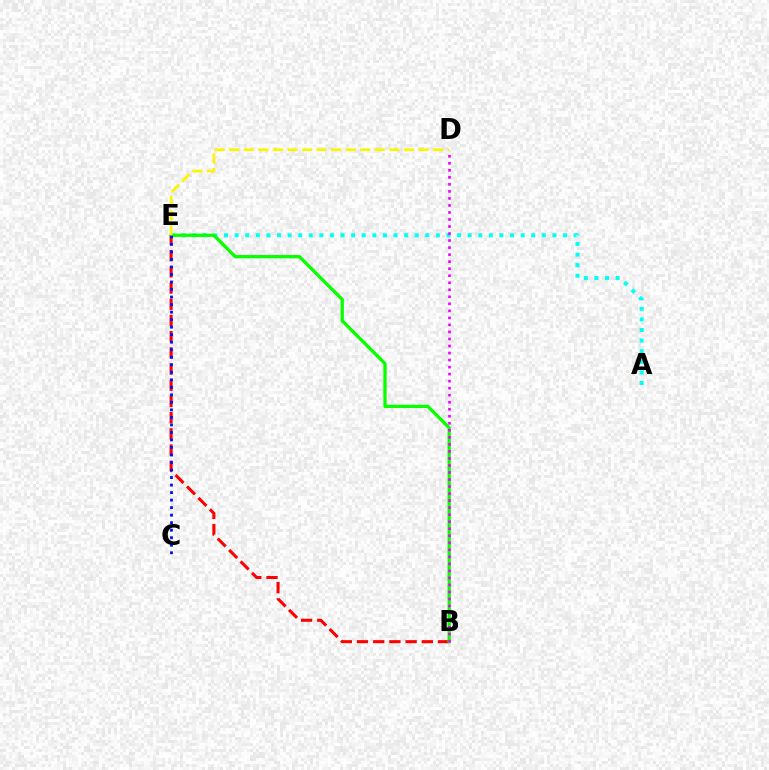{('A', 'E'): [{'color': '#00fff6', 'line_style': 'dotted', 'thickness': 2.88}], ('B', 'E'): [{'color': '#ff0000', 'line_style': 'dashed', 'thickness': 2.2}, {'color': '#08ff00', 'line_style': 'solid', 'thickness': 2.37}], ('C', 'E'): [{'color': '#0010ff', 'line_style': 'dotted', 'thickness': 2.04}], ('D', 'E'): [{'color': '#fcf500', 'line_style': 'dashed', 'thickness': 1.98}], ('B', 'D'): [{'color': '#ee00ff', 'line_style': 'dotted', 'thickness': 1.91}]}